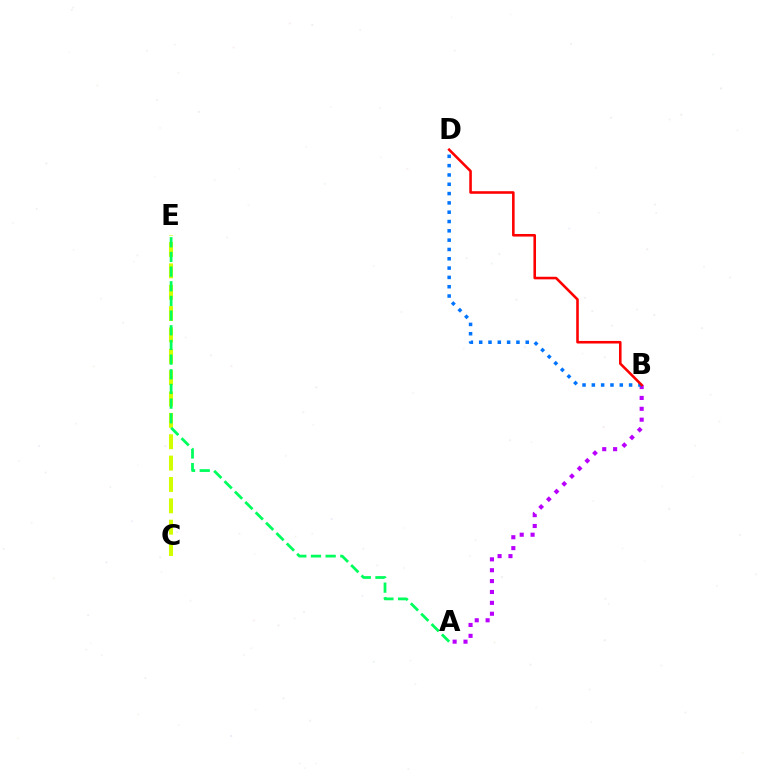{('C', 'E'): [{'color': '#d1ff00', 'line_style': 'dashed', 'thickness': 2.9}], ('A', 'B'): [{'color': '#b900ff', 'line_style': 'dotted', 'thickness': 2.96}], ('B', 'D'): [{'color': '#0074ff', 'line_style': 'dotted', 'thickness': 2.53}, {'color': '#ff0000', 'line_style': 'solid', 'thickness': 1.86}], ('A', 'E'): [{'color': '#00ff5c', 'line_style': 'dashed', 'thickness': 1.99}]}